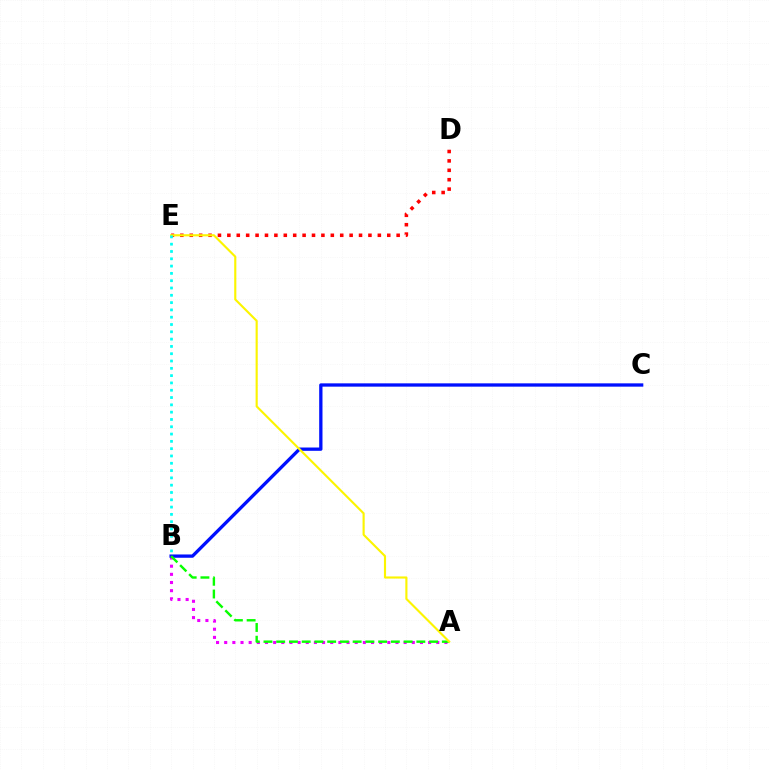{('A', 'B'): [{'color': '#ee00ff', 'line_style': 'dotted', 'thickness': 2.22}, {'color': '#08ff00', 'line_style': 'dashed', 'thickness': 1.73}], ('B', 'C'): [{'color': '#0010ff', 'line_style': 'solid', 'thickness': 2.38}], ('D', 'E'): [{'color': '#ff0000', 'line_style': 'dotted', 'thickness': 2.56}], ('A', 'E'): [{'color': '#fcf500', 'line_style': 'solid', 'thickness': 1.54}], ('B', 'E'): [{'color': '#00fff6', 'line_style': 'dotted', 'thickness': 1.98}]}